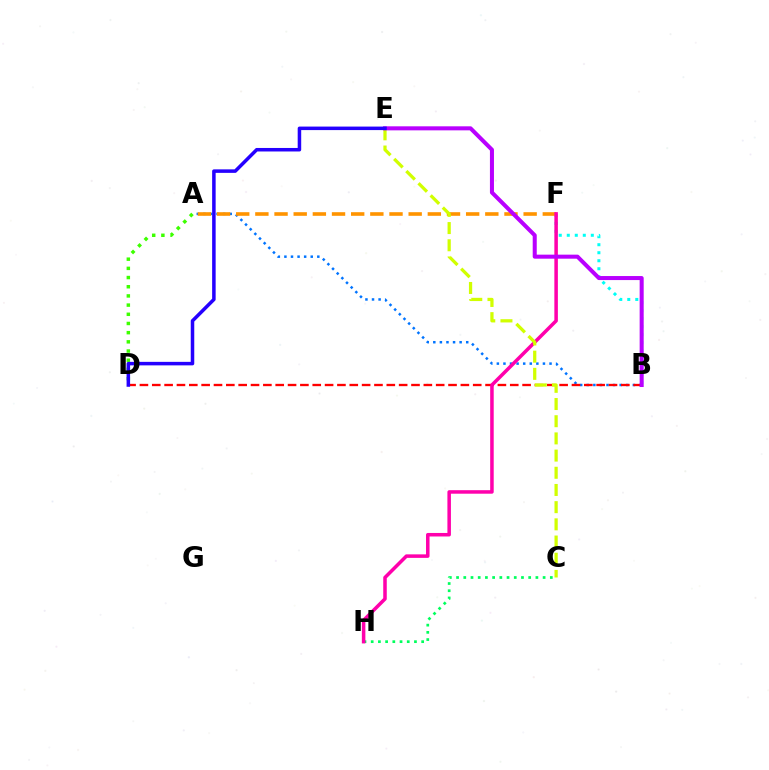{('C', 'H'): [{'color': '#00ff5c', 'line_style': 'dotted', 'thickness': 1.96}], ('A', 'B'): [{'color': '#0074ff', 'line_style': 'dotted', 'thickness': 1.79}], ('B', 'D'): [{'color': '#ff0000', 'line_style': 'dashed', 'thickness': 1.68}], ('B', 'F'): [{'color': '#00fff6', 'line_style': 'dotted', 'thickness': 2.18}], ('A', 'F'): [{'color': '#ff9400', 'line_style': 'dashed', 'thickness': 2.6}], ('F', 'H'): [{'color': '#ff00ac', 'line_style': 'solid', 'thickness': 2.53}], ('A', 'D'): [{'color': '#3dff00', 'line_style': 'dotted', 'thickness': 2.5}], ('C', 'E'): [{'color': '#d1ff00', 'line_style': 'dashed', 'thickness': 2.34}], ('B', 'E'): [{'color': '#b900ff', 'line_style': 'solid', 'thickness': 2.9}], ('D', 'E'): [{'color': '#2500ff', 'line_style': 'solid', 'thickness': 2.53}]}